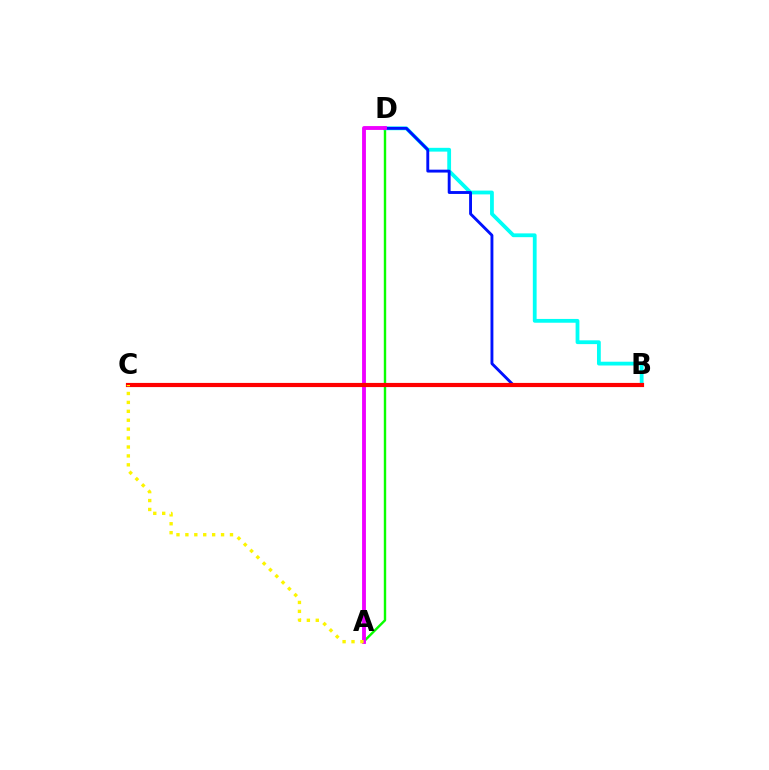{('A', 'D'): [{'color': '#08ff00', 'line_style': 'solid', 'thickness': 1.73}, {'color': '#ee00ff', 'line_style': 'solid', 'thickness': 2.77}], ('B', 'D'): [{'color': '#00fff6', 'line_style': 'solid', 'thickness': 2.73}, {'color': '#0010ff', 'line_style': 'solid', 'thickness': 2.08}], ('B', 'C'): [{'color': '#ff0000', 'line_style': 'solid', 'thickness': 3.0}], ('A', 'C'): [{'color': '#fcf500', 'line_style': 'dotted', 'thickness': 2.42}]}